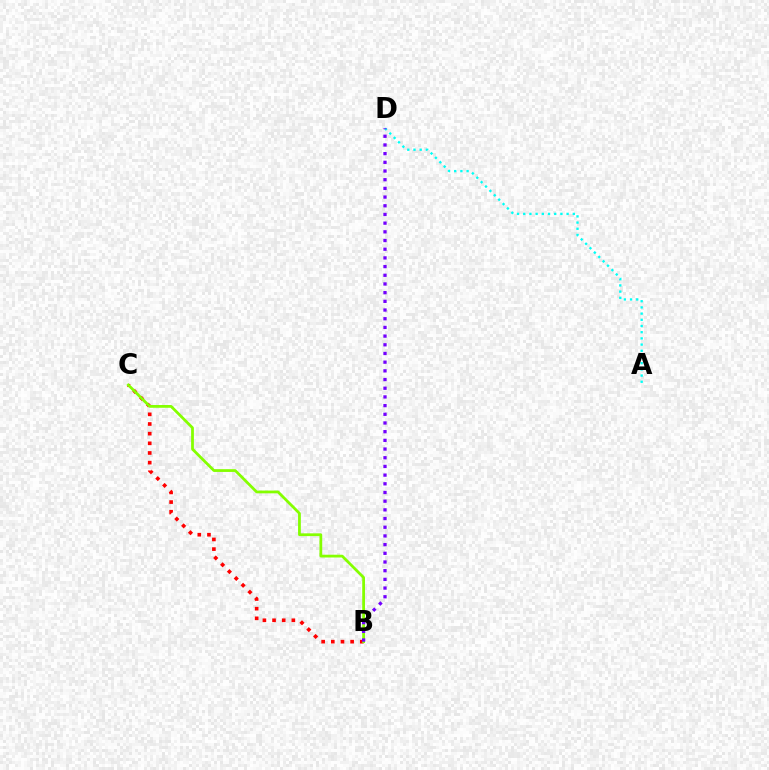{('B', 'C'): [{'color': '#ff0000', 'line_style': 'dotted', 'thickness': 2.62}, {'color': '#84ff00', 'line_style': 'solid', 'thickness': 1.99}], ('A', 'D'): [{'color': '#00fff6', 'line_style': 'dotted', 'thickness': 1.68}], ('B', 'D'): [{'color': '#7200ff', 'line_style': 'dotted', 'thickness': 2.36}]}